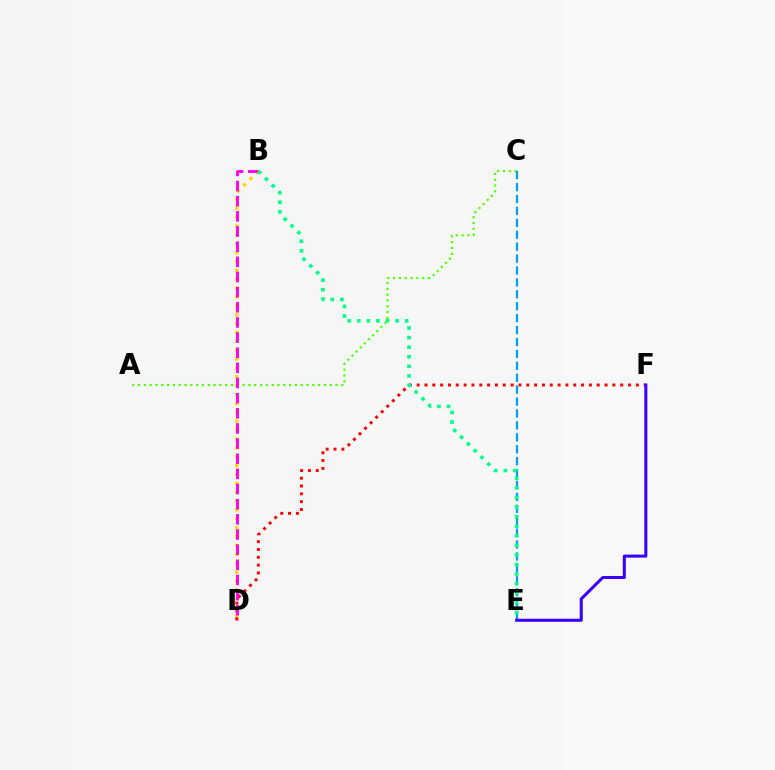{('B', 'D'): [{'color': '#ffd500', 'line_style': 'dotted', 'thickness': 2.41}, {'color': '#ff00ed', 'line_style': 'dashed', 'thickness': 2.06}], ('D', 'F'): [{'color': '#ff0000', 'line_style': 'dotted', 'thickness': 2.13}], ('A', 'C'): [{'color': '#4fff00', 'line_style': 'dotted', 'thickness': 1.58}], ('C', 'E'): [{'color': '#009eff', 'line_style': 'dashed', 'thickness': 1.62}], ('B', 'E'): [{'color': '#00ff86', 'line_style': 'dotted', 'thickness': 2.6}], ('E', 'F'): [{'color': '#3700ff', 'line_style': 'solid', 'thickness': 2.19}]}